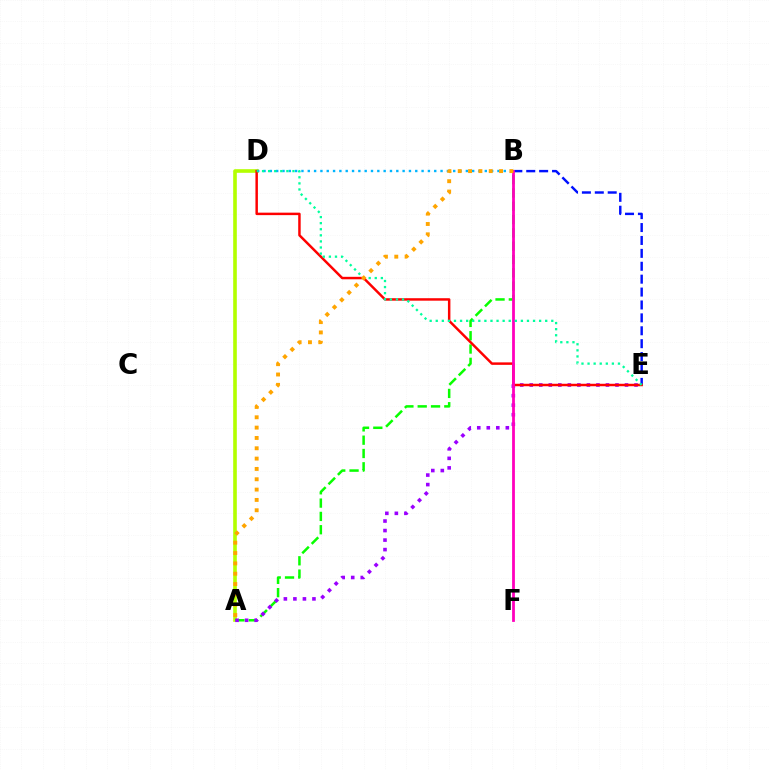{('A', 'D'): [{'color': '#b3ff00', 'line_style': 'solid', 'thickness': 2.61}], ('A', 'B'): [{'color': '#08ff00', 'line_style': 'dashed', 'thickness': 1.81}, {'color': '#ffa500', 'line_style': 'dotted', 'thickness': 2.81}], ('B', 'D'): [{'color': '#00b5ff', 'line_style': 'dotted', 'thickness': 1.72}], ('B', 'E'): [{'color': '#0010ff', 'line_style': 'dashed', 'thickness': 1.75}], ('A', 'E'): [{'color': '#9b00ff', 'line_style': 'dotted', 'thickness': 2.59}], ('D', 'E'): [{'color': '#ff0000', 'line_style': 'solid', 'thickness': 1.78}, {'color': '#00ff9d', 'line_style': 'dotted', 'thickness': 1.65}], ('B', 'F'): [{'color': '#ff00bd', 'line_style': 'solid', 'thickness': 2.01}]}